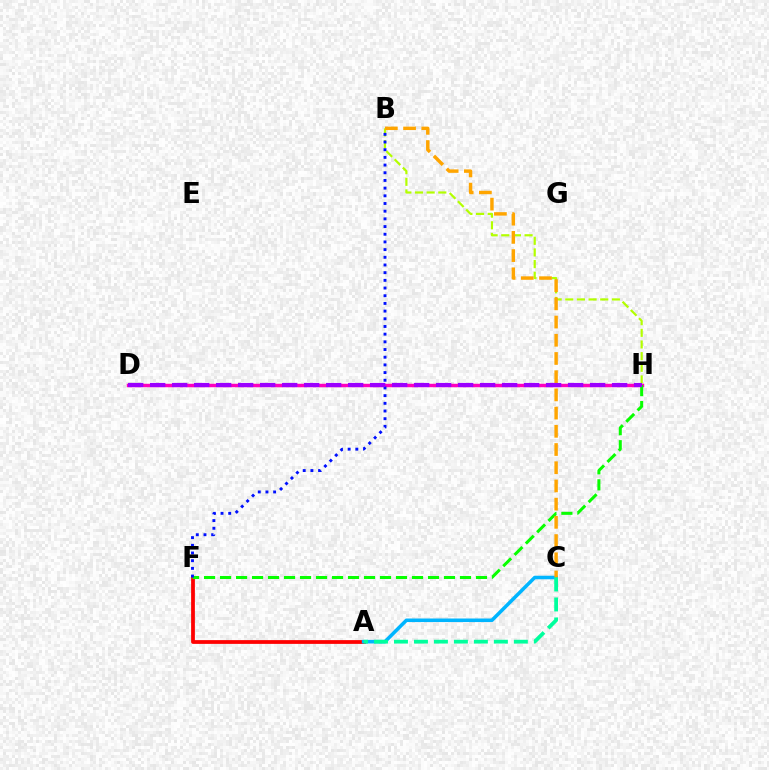{('A', 'F'): [{'color': '#ff0000', 'line_style': 'solid', 'thickness': 2.71}], ('D', 'H'): [{'color': '#ff00bd', 'line_style': 'solid', 'thickness': 2.49}, {'color': '#9b00ff', 'line_style': 'dashed', 'thickness': 2.99}], ('B', 'H'): [{'color': '#b3ff00', 'line_style': 'dashed', 'thickness': 1.58}], ('F', 'H'): [{'color': '#08ff00', 'line_style': 'dashed', 'thickness': 2.17}], ('B', 'F'): [{'color': '#0010ff', 'line_style': 'dotted', 'thickness': 2.09}], ('A', 'C'): [{'color': '#00b5ff', 'line_style': 'solid', 'thickness': 2.56}, {'color': '#00ff9d', 'line_style': 'dashed', 'thickness': 2.71}], ('B', 'C'): [{'color': '#ffa500', 'line_style': 'dashed', 'thickness': 2.47}]}